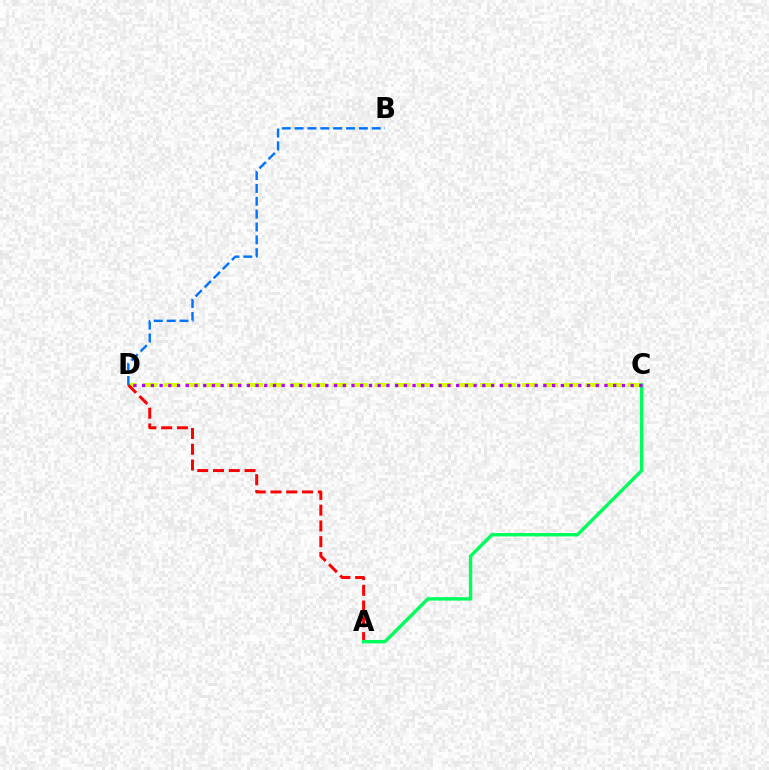{('C', 'D'): [{'color': '#d1ff00', 'line_style': 'dashed', 'thickness': 2.86}, {'color': '#b900ff', 'line_style': 'dotted', 'thickness': 2.37}], ('A', 'D'): [{'color': '#ff0000', 'line_style': 'dashed', 'thickness': 2.14}], ('A', 'C'): [{'color': '#00ff5c', 'line_style': 'solid', 'thickness': 2.45}], ('B', 'D'): [{'color': '#0074ff', 'line_style': 'dashed', 'thickness': 1.75}]}